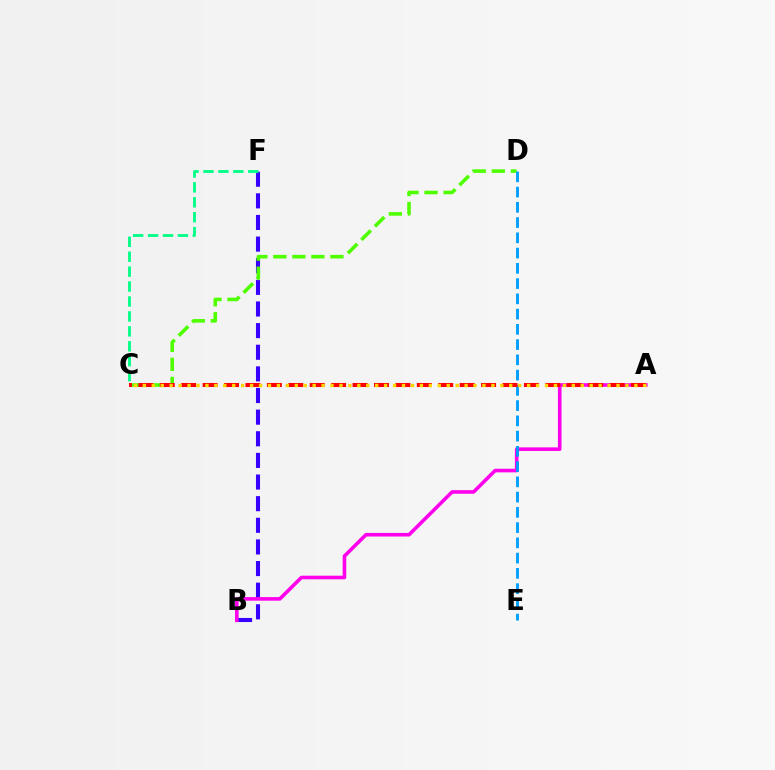{('B', 'F'): [{'color': '#3700ff', 'line_style': 'dashed', 'thickness': 2.94}], ('A', 'B'): [{'color': '#ff00ed', 'line_style': 'solid', 'thickness': 2.59}], ('C', 'D'): [{'color': '#4fff00', 'line_style': 'dashed', 'thickness': 2.58}], ('D', 'E'): [{'color': '#009eff', 'line_style': 'dashed', 'thickness': 2.07}], ('A', 'C'): [{'color': '#ff0000', 'line_style': 'dashed', 'thickness': 2.91}, {'color': '#ffd500', 'line_style': 'dotted', 'thickness': 2.43}], ('C', 'F'): [{'color': '#00ff86', 'line_style': 'dashed', 'thickness': 2.03}]}